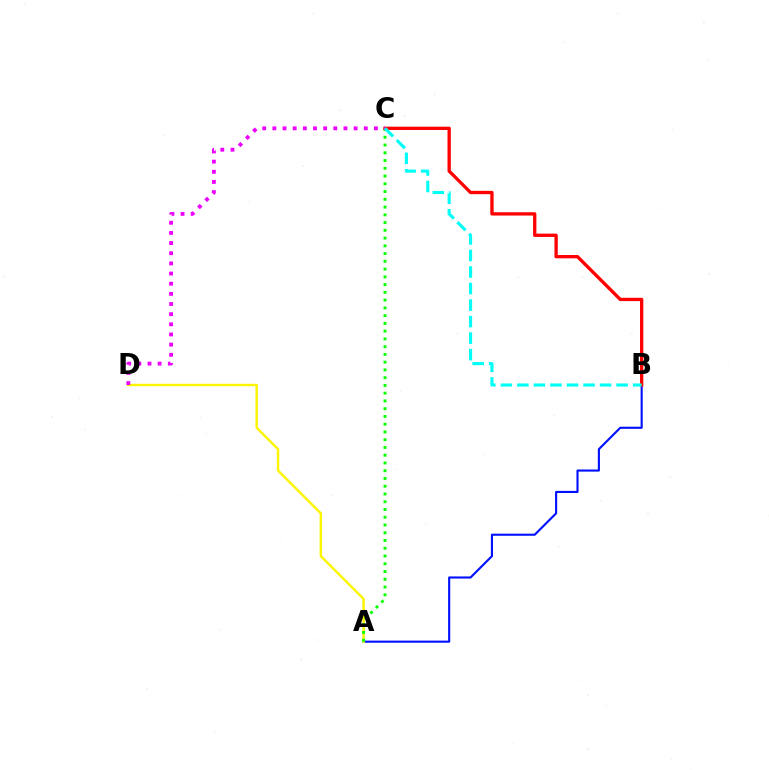{('A', 'B'): [{'color': '#0010ff', 'line_style': 'solid', 'thickness': 1.52}], ('A', 'D'): [{'color': '#fcf500', 'line_style': 'solid', 'thickness': 1.75}], ('A', 'C'): [{'color': '#08ff00', 'line_style': 'dotted', 'thickness': 2.11}], ('B', 'C'): [{'color': '#ff0000', 'line_style': 'solid', 'thickness': 2.39}, {'color': '#00fff6', 'line_style': 'dashed', 'thickness': 2.25}], ('C', 'D'): [{'color': '#ee00ff', 'line_style': 'dotted', 'thickness': 2.76}]}